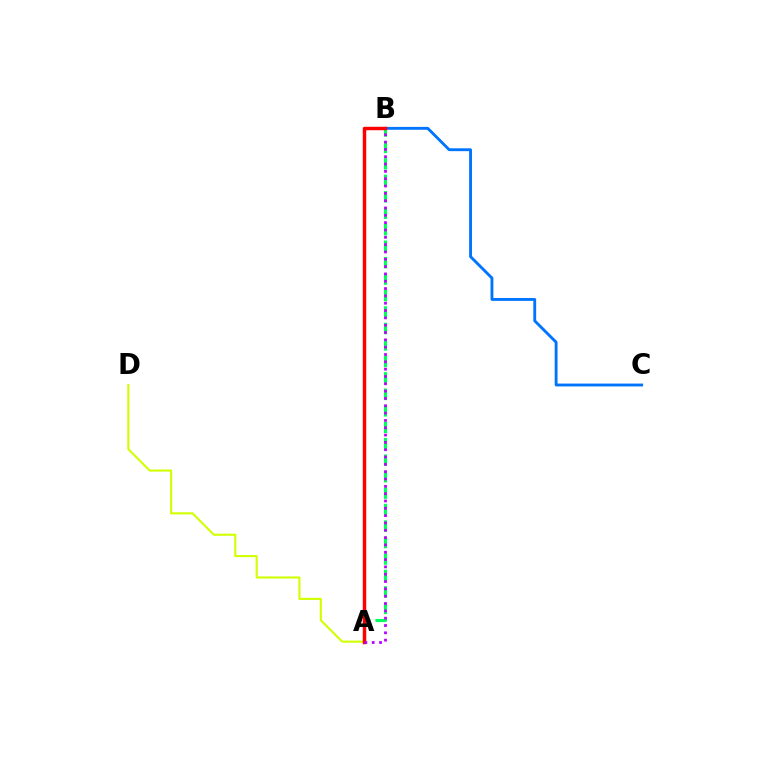{('A', 'D'): [{'color': '#d1ff00', 'line_style': 'solid', 'thickness': 1.51}], ('A', 'B'): [{'color': '#00ff5c', 'line_style': 'dashed', 'thickness': 2.24}, {'color': '#ff0000', 'line_style': 'solid', 'thickness': 2.5}, {'color': '#b900ff', 'line_style': 'dotted', 'thickness': 1.99}], ('B', 'C'): [{'color': '#0074ff', 'line_style': 'solid', 'thickness': 2.05}]}